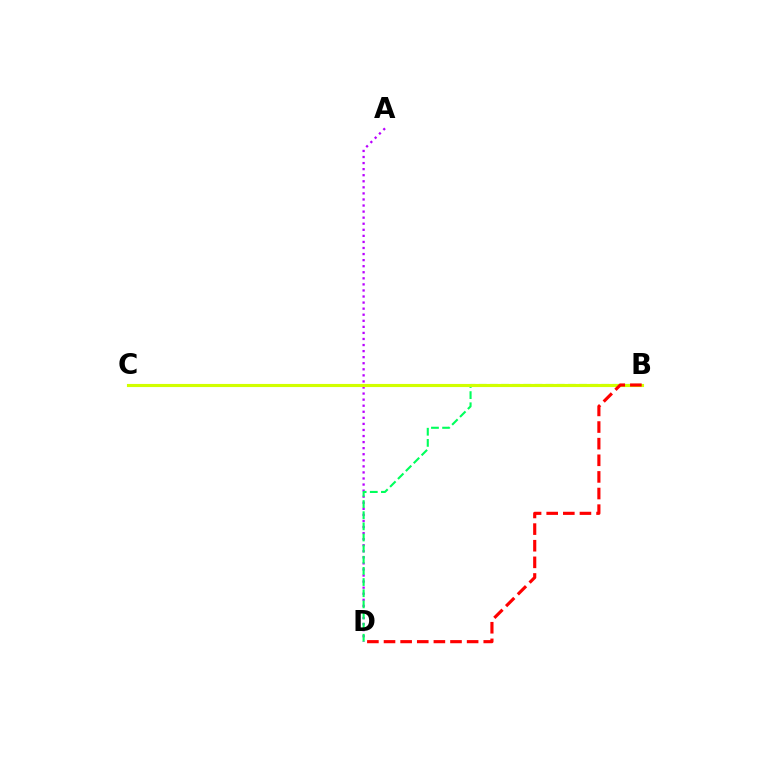{('A', 'D'): [{'color': '#b900ff', 'line_style': 'dotted', 'thickness': 1.65}], ('B', 'C'): [{'color': '#0074ff', 'line_style': 'dotted', 'thickness': 1.85}, {'color': '#d1ff00', 'line_style': 'solid', 'thickness': 2.24}], ('B', 'D'): [{'color': '#00ff5c', 'line_style': 'dashed', 'thickness': 1.51}, {'color': '#ff0000', 'line_style': 'dashed', 'thickness': 2.26}]}